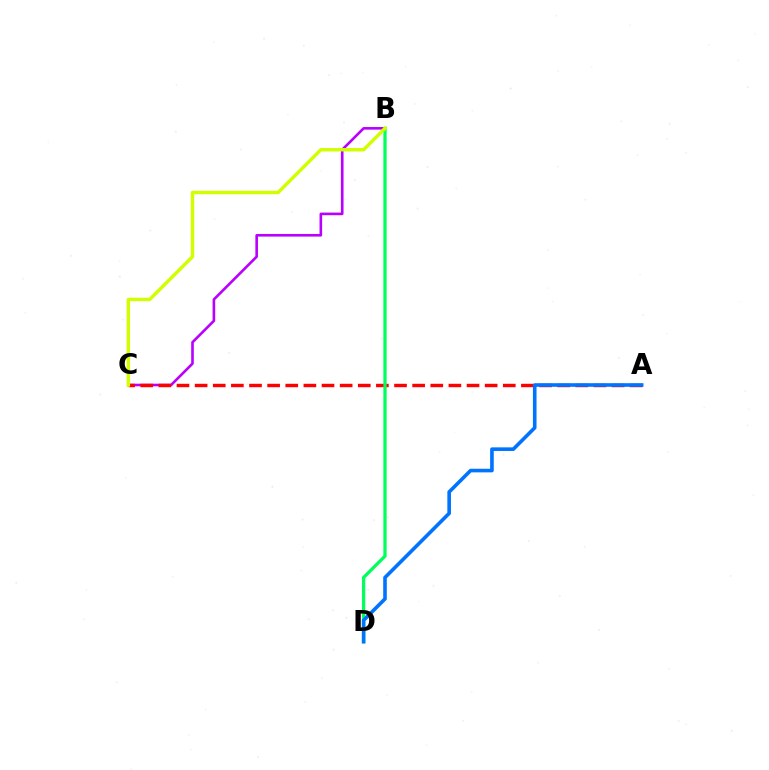{('B', 'C'): [{'color': '#b900ff', 'line_style': 'solid', 'thickness': 1.88}, {'color': '#d1ff00', 'line_style': 'solid', 'thickness': 2.47}], ('A', 'C'): [{'color': '#ff0000', 'line_style': 'dashed', 'thickness': 2.46}], ('B', 'D'): [{'color': '#00ff5c', 'line_style': 'solid', 'thickness': 2.35}], ('A', 'D'): [{'color': '#0074ff', 'line_style': 'solid', 'thickness': 2.6}]}